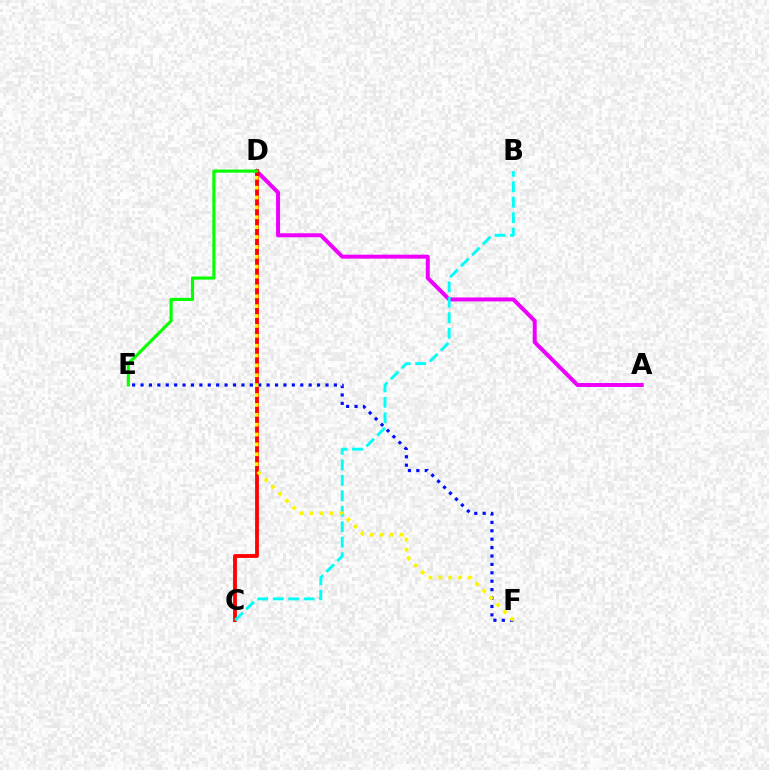{('A', 'D'): [{'color': '#ee00ff', 'line_style': 'solid', 'thickness': 2.86}], ('C', 'D'): [{'color': '#ff0000', 'line_style': 'solid', 'thickness': 2.76}], ('E', 'F'): [{'color': '#0010ff', 'line_style': 'dotted', 'thickness': 2.28}], ('B', 'C'): [{'color': '#00fff6', 'line_style': 'dashed', 'thickness': 2.1}], ('D', 'E'): [{'color': '#08ff00', 'line_style': 'solid', 'thickness': 2.25}], ('D', 'F'): [{'color': '#fcf500', 'line_style': 'dotted', 'thickness': 2.68}]}